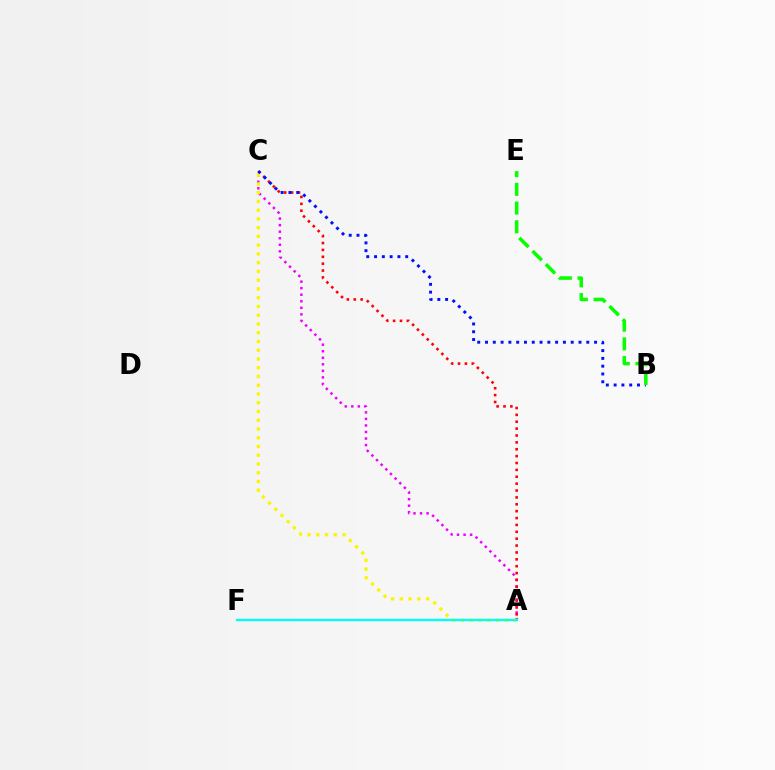{('A', 'C'): [{'color': '#ee00ff', 'line_style': 'dotted', 'thickness': 1.78}, {'color': '#fcf500', 'line_style': 'dotted', 'thickness': 2.38}, {'color': '#ff0000', 'line_style': 'dotted', 'thickness': 1.87}], ('B', 'C'): [{'color': '#0010ff', 'line_style': 'dotted', 'thickness': 2.12}], ('B', 'E'): [{'color': '#08ff00', 'line_style': 'dashed', 'thickness': 2.54}], ('A', 'F'): [{'color': '#00fff6', 'line_style': 'solid', 'thickness': 1.7}]}